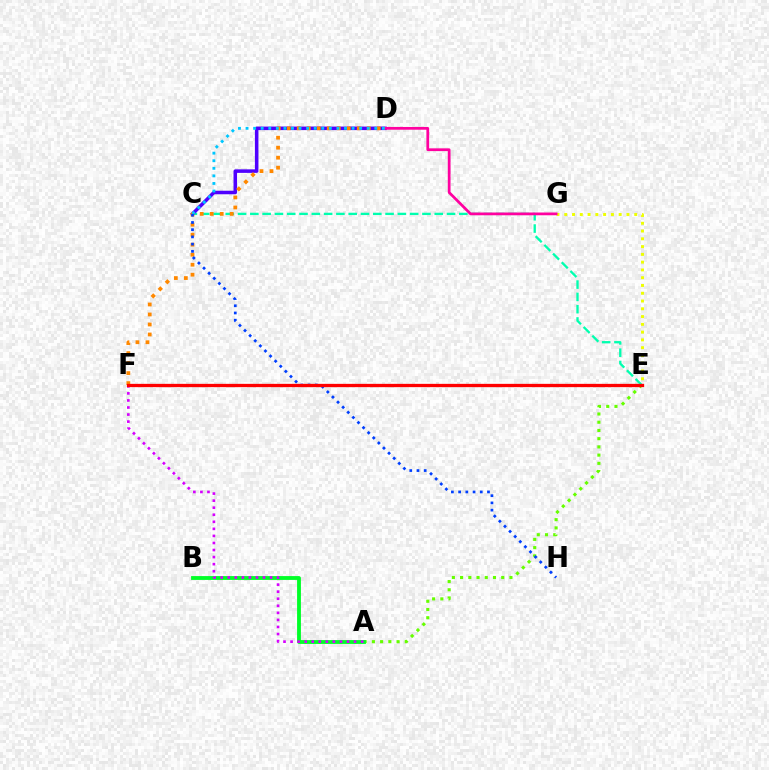{('A', 'E'): [{'color': '#66ff00', 'line_style': 'dotted', 'thickness': 2.23}], ('A', 'B'): [{'color': '#00ff27', 'line_style': 'solid', 'thickness': 2.76}], ('E', 'G'): [{'color': '#eeff00', 'line_style': 'dotted', 'thickness': 2.11}], ('C', 'E'): [{'color': '#00ffaf', 'line_style': 'dashed', 'thickness': 1.67}], ('C', 'D'): [{'color': '#4f00ff', 'line_style': 'solid', 'thickness': 2.54}, {'color': '#00c7ff', 'line_style': 'dotted', 'thickness': 2.06}], ('D', 'G'): [{'color': '#ff00a0', 'line_style': 'solid', 'thickness': 1.98}], ('D', 'F'): [{'color': '#ff8800', 'line_style': 'dotted', 'thickness': 2.72}], ('C', 'H'): [{'color': '#003fff', 'line_style': 'dotted', 'thickness': 1.96}], ('A', 'F'): [{'color': '#d600ff', 'line_style': 'dotted', 'thickness': 1.92}], ('E', 'F'): [{'color': '#ff0000', 'line_style': 'solid', 'thickness': 2.37}]}